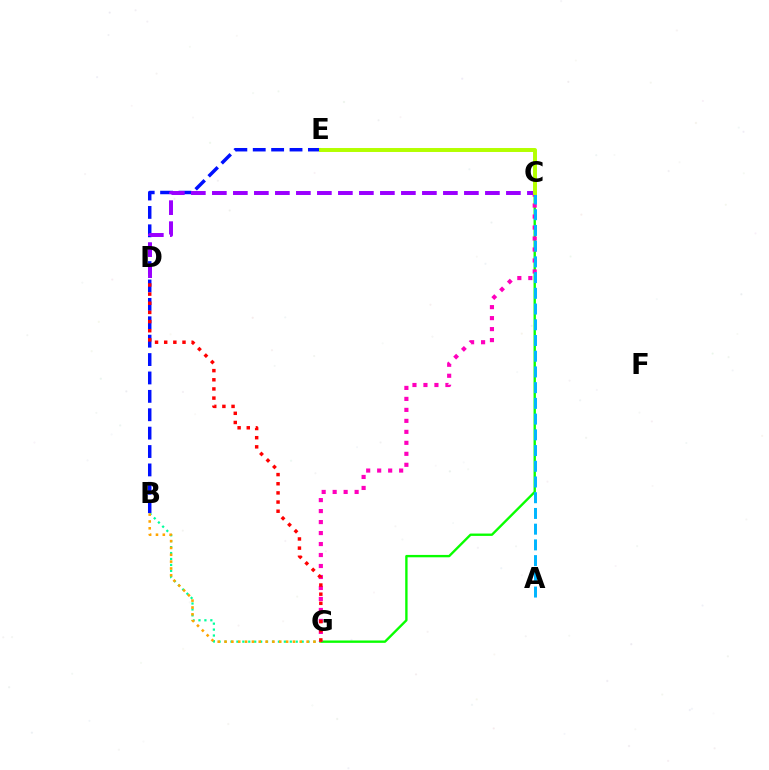{('B', 'G'): [{'color': '#00ff9d', 'line_style': 'dotted', 'thickness': 1.61}, {'color': '#ffa500', 'line_style': 'dotted', 'thickness': 1.86}], ('B', 'E'): [{'color': '#0010ff', 'line_style': 'dashed', 'thickness': 2.5}], ('C', 'G'): [{'color': '#08ff00', 'line_style': 'solid', 'thickness': 1.7}, {'color': '#ff00bd', 'line_style': 'dotted', 'thickness': 2.98}], ('C', 'D'): [{'color': '#9b00ff', 'line_style': 'dashed', 'thickness': 2.85}], ('A', 'C'): [{'color': '#00b5ff', 'line_style': 'dashed', 'thickness': 2.14}], ('C', 'E'): [{'color': '#b3ff00', 'line_style': 'solid', 'thickness': 2.85}], ('D', 'G'): [{'color': '#ff0000', 'line_style': 'dotted', 'thickness': 2.49}]}